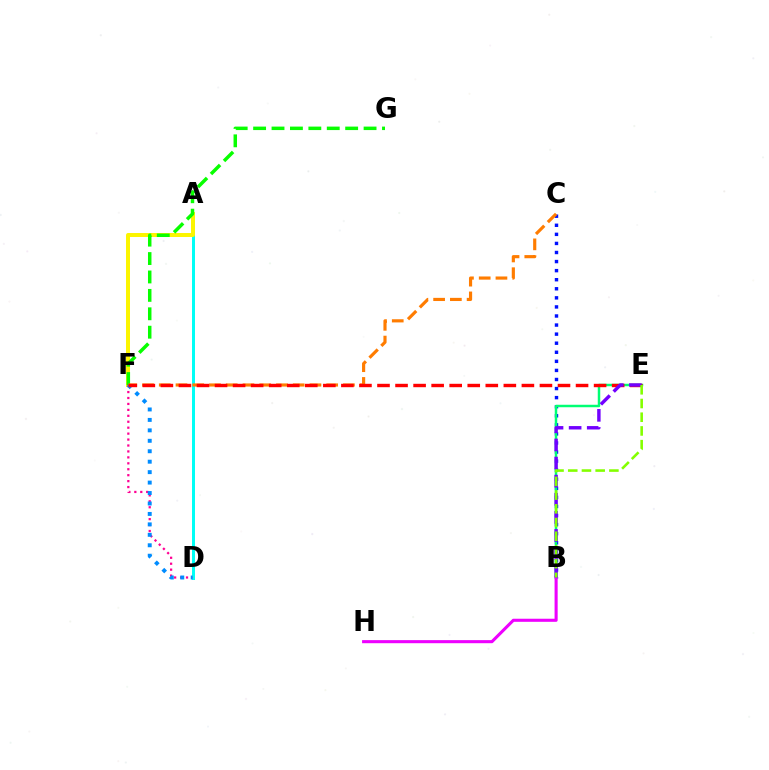{('B', 'C'): [{'color': '#0010ff', 'line_style': 'dotted', 'thickness': 2.46}], ('B', 'E'): [{'color': '#00ff74', 'line_style': 'solid', 'thickness': 1.78}, {'color': '#7200ff', 'line_style': 'dashed', 'thickness': 2.46}, {'color': '#84ff00', 'line_style': 'dashed', 'thickness': 1.86}], ('B', 'H'): [{'color': '#ee00ff', 'line_style': 'solid', 'thickness': 2.22}], ('A', 'D'): [{'color': '#00fff6', 'line_style': 'solid', 'thickness': 2.15}], ('A', 'F'): [{'color': '#fcf500', 'line_style': 'solid', 'thickness': 2.87}], ('F', 'G'): [{'color': '#08ff00', 'line_style': 'dashed', 'thickness': 2.5}], ('D', 'F'): [{'color': '#ff0094', 'line_style': 'dotted', 'thickness': 1.61}, {'color': '#008cff', 'line_style': 'dotted', 'thickness': 2.84}], ('C', 'F'): [{'color': '#ff7c00', 'line_style': 'dashed', 'thickness': 2.27}], ('E', 'F'): [{'color': '#ff0000', 'line_style': 'dashed', 'thickness': 2.45}]}